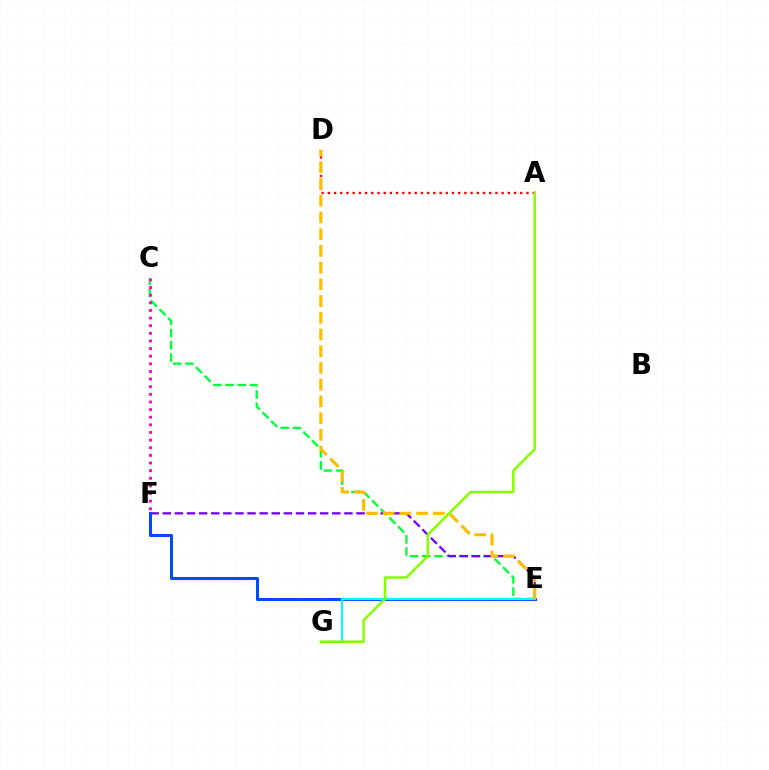{('A', 'D'): [{'color': '#ff0000', 'line_style': 'dotted', 'thickness': 1.69}], ('C', 'E'): [{'color': '#00ff39', 'line_style': 'dashed', 'thickness': 1.66}], ('C', 'F'): [{'color': '#ff00cf', 'line_style': 'dotted', 'thickness': 2.07}], ('E', 'F'): [{'color': '#7200ff', 'line_style': 'dashed', 'thickness': 1.64}, {'color': '#004bff', 'line_style': 'solid', 'thickness': 2.19}], ('E', 'G'): [{'color': '#00fff6', 'line_style': 'solid', 'thickness': 1.53}], ('D', 'E'): [{'color': '#ffbd00', 'line_style': 'dashed', 'thickness': 2.27}], ('A', 'G'): [{'color': '#84ff00', 'line_style': 'solid', 'thickness': 1.81}]}